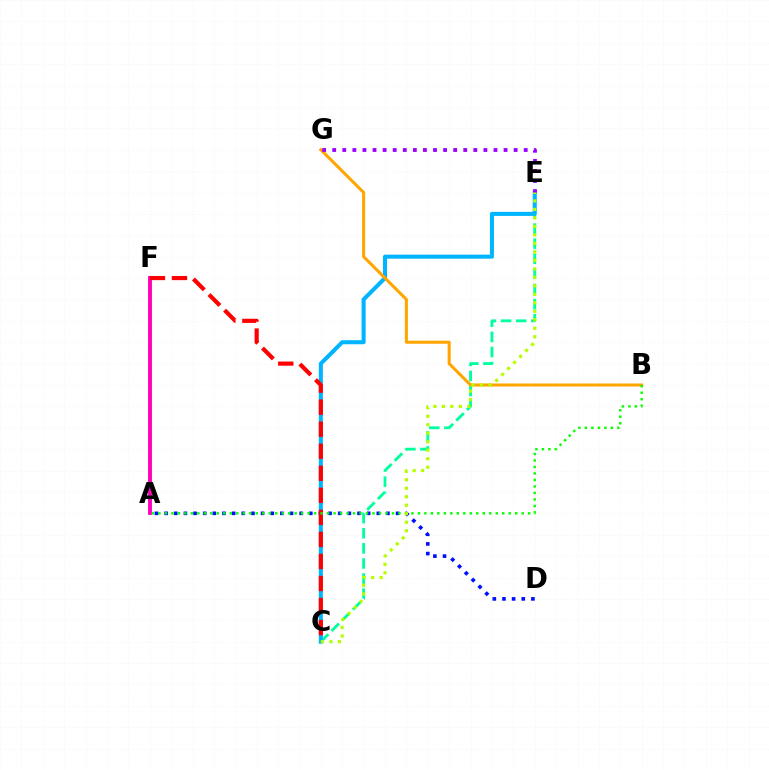{('C', 'E'): [{'color': '#00ff9d', 'line_style': 'dashed', 'thickness': 2.05}, {'color': '#00b5ff', 'line_style': 'solid', 'thickness': 2.91}, {'color': '#b3ff00', 'line_style': 'dotted', 'thickness': 2.31}], ('B', 'G'): [{'color': '#ffa500', 'line_style': 'solid', 'thickness': 2.2}], ('A', 'D'): [{'color': '#0010ff', 'line_style': 'dotted', 'thickness': 2.62}], ('A', 'F'): [{'color': '#ff00bd', 'line_style': 'solid', 'thickness': 2.8}], ('C', 'F'): [{'color': '#ff0000', 'line_style': 'dashed', 'thickness': 2.99}], ('E', 'G'): [{'color': '#9b00ff', 'line_style': 'dotted', 'thickness': 2.74}], ('A', 'B'): [{'color': '#08ff00', 'line_style': 'dotted', 'thickness': 1.76}]}